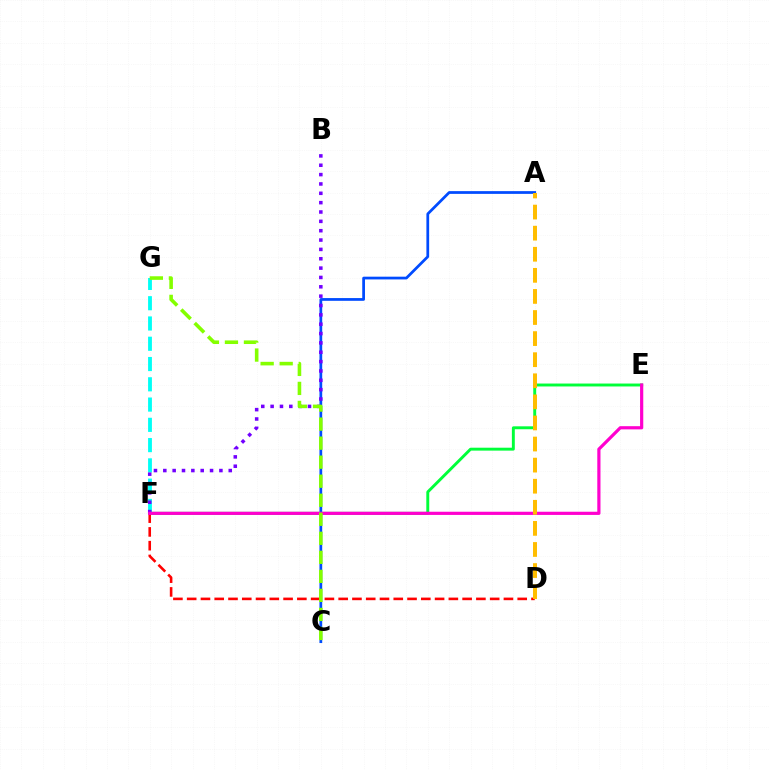{('F', 'G'): [{'color': '#00fff6', 'line_style': 'dashed', 'thickness': 2.75}], ('A', 'C'): [{'color': '#004bff', 'line_style': 'solid', 'thickness': 1.97}], ('E', 'F'): [{'color': '#00ff39', 'line_style': 'solid', 'thickness': 2.1}, {'color': '#ff00cf', 'line_style': 'solid', 'thickness': 2.3}], ('B', 'F'): [{'color': '#7200ff', 'line_style': 'dotted', 'thickness': 2.54}], ('D', 'F'): [{'color': '#ff0000', 'line_style': 'dashed', 'thickness': 1.87}], ('C', 'G'): [{'color': '#84ff00', 'line_style': 'dashed', 'thickness': 2.59}], ('A', 'D'): [{'color': '#ffbd00', 'line_style': 'dashed', 'thickness': 2.86}]}